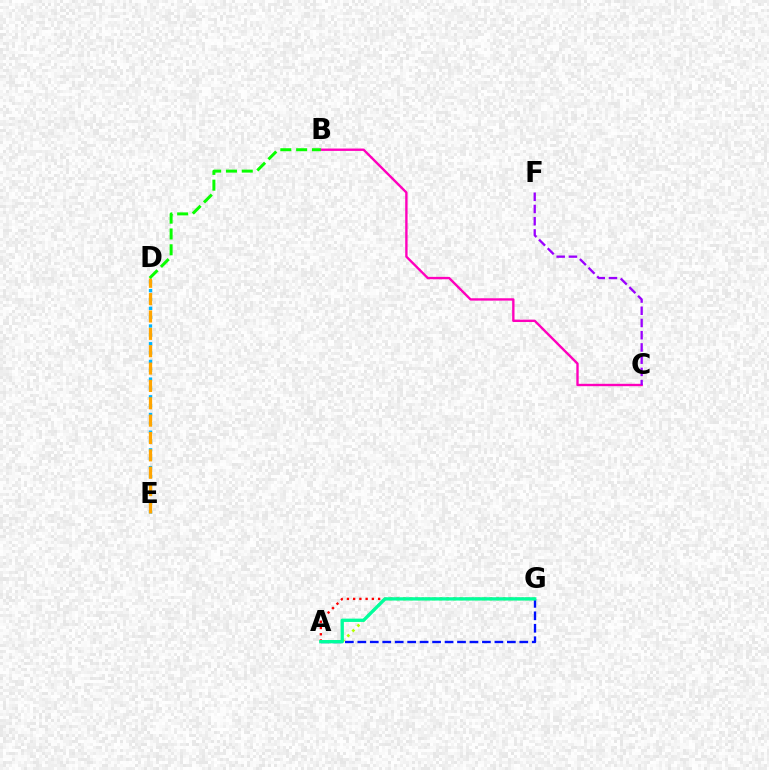{('A', 'G'): [{'color': '#b3ff00', 'line_style': 'dotted', 'thickness': 1.94}, {'color': '#0010ff', 'line_style': 'dashed', 'thickness': 1.69}, {'color': '#ff0000', 'line_style': 'dotted', 'thickness': 1.7}, {'color': '#00ff9d', 'line_style': 'solid', 'thickness': 2.39}], ('B', 'C'): [{'color': '#ff00bd', 'line_style': 'solid', 'thickness': 1.71}], ('D', 'E'): [{'color': '#00b5ff', 'line_style': 'dotted', 'thickness': 2.4}, {'color': '#ffa500', 'line_style': 'dashed', 'thickness': 2.36}], ('B', 'D'): [{'color': '#08ff00', 'line_style': 'dashed', 'thickness': 2.15}], ('C', 'F'): [{'color': '#9b00ff', 'line_style': 'dashed', 'thickness': 1.66}]}